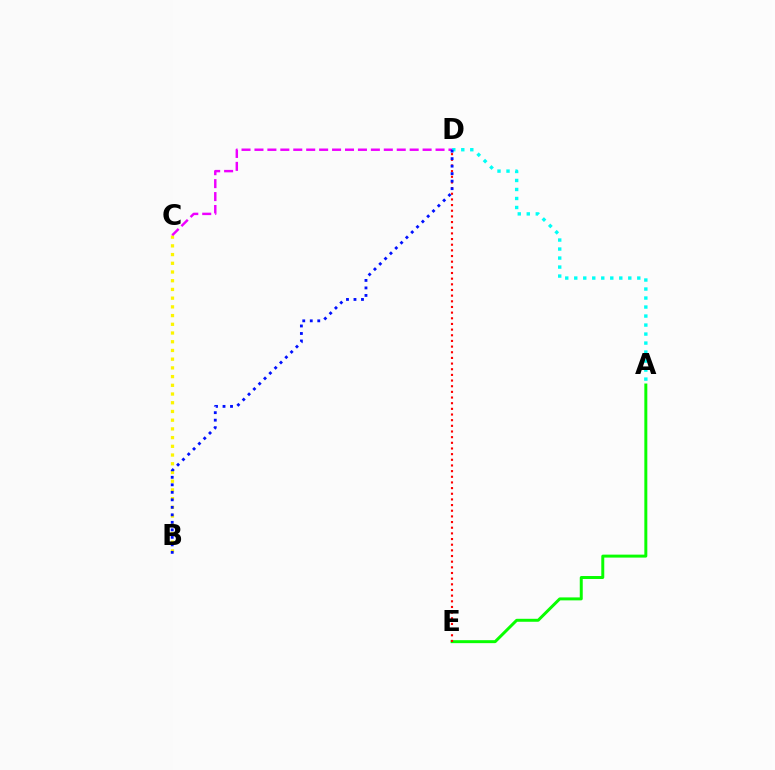{('A', 'D'): [{'color': '#00fff6', 'line_style': 'dotted', 'thickness': 2.45}], ('B', 'C'): [{'color': '#fcf500', 'line_style': 'dotted', 'thickness': 2.37}], ('A', 'E'): [{'color': '#08ff00', 'line_style': 'solid', 'thickness': 2.13}], ('D', 'E'): [{'color': '#ff0000', 'line_style': 'dotted', 'thickness': 1.54}], ('C', 'D'): [{'color': '#ee00ff', 'line_style': 'dashed', 'thickness': 1.76}], ('B', 'D'): [{'color': '#0010ff', 'line_style': 'dotted', 'thickness': 2.04}]}